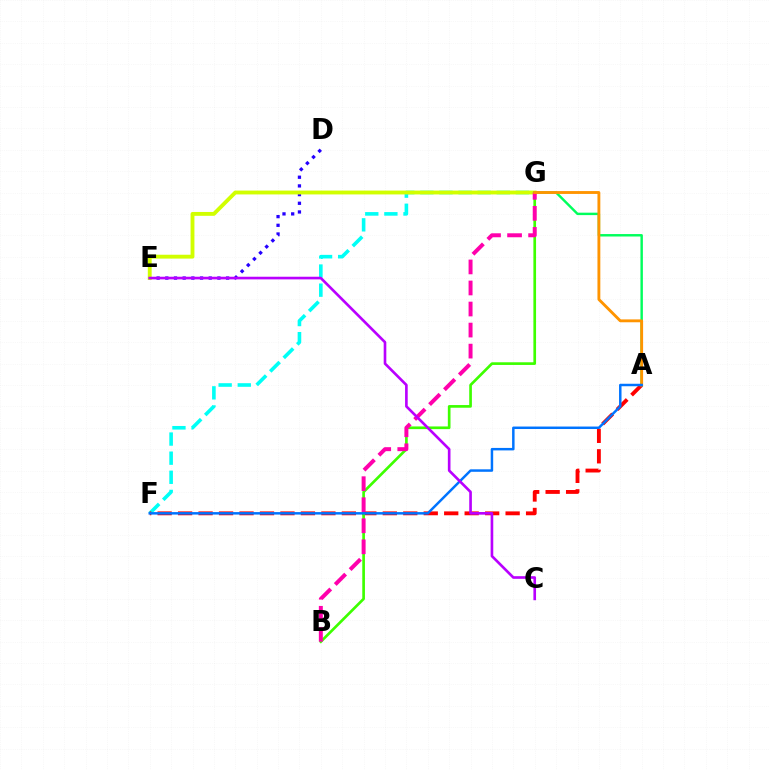{('D', 'E'): [{'color': '#2500ff', 'line_style': 'dotted', 'thickness': 2.36}], ('F', 'G'): [{'color': '#00fff6', 'line_style': 'dashed', 'thickness': 2.6}], ('A', 'F'): [{'color': '#ff0000', 'line_style': 'dashed', 'thickness': 2.78}, {'color': '#0074ff', 'line_style': 'solid', 'thickness': 1.78}], ('E', 'G'): [{'color': '#d1ff00', 'line_style': 'solid', 'thickness': 2.78}], ('A', 'G'): [{'color': '#00ff5c', 'line_style': 'solid', 'thickness': 1.75}, {'color': '#ff9400', 'line_style': 'solid', 'thickness': 2.06}], ('B', 'G'): [{'color': '#3dff00', 'line_style': 'solid', 'thickness': 1.92}, {'color': '#ff00ac', 'line_style': 'dashed', 'thickness': 2.86}], ('C', 'E'): [{'color': '#b900ff', 'line_style': 'solid', 'thickness': 1.9}]}